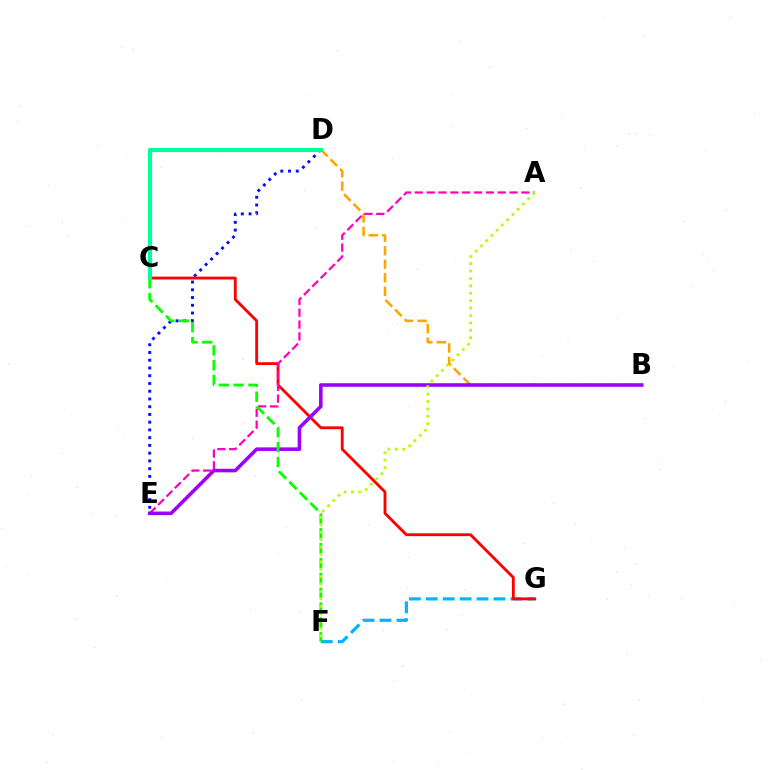{('D', 'E'): [{'color': '#0010ff', 'line_style': 'dotted', 'thickness': 2.1}], ('F', 'G'): [{'color': '#00b5ff', 'line_style': 'dashed', 'thickness': 2.3}], ('B', 'D'): [{'color': '#ffa500', 'line_style': 'dashed', 'thickness': 1.84}], ('C', 'G'): [{'color': '#ff0000', 'line_style': 'solid', 'thickness': 2.05}], ('A', 'E'): [{'color': '#ff00bd', 'line_style': 'dashed', 'thickness': 1.61}], ('B', 'E'): [{'color': '#9b00ff', 'line_style': 'solid', 'thickness': 2.57}], ('C', 'F'): [{'color': '#08ff00', 'line_style': 'dashed', 'thickness': 2.02}], ('C', 'D'): [{'color': '#00ff9d', 'line_style': 'solid', 'thickness': 2.94}], ('A', 'F'): [{'color': '#b3ff00', 'line_style': 'dotted', 'thickness': 2.01}]}